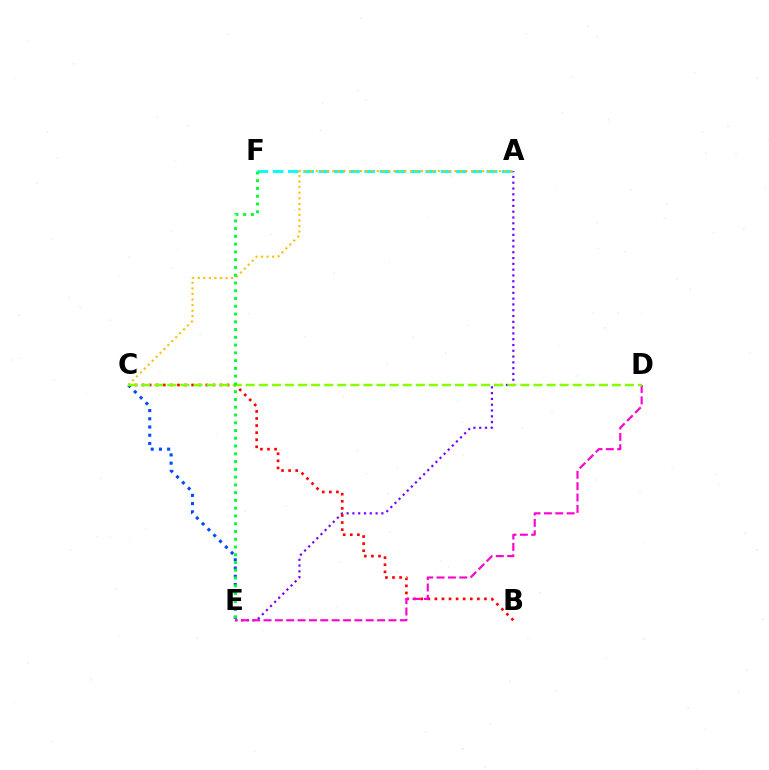{('A', 'E'): [{'color': '#7200ff', 'line_style': 'dotted', 'thickness': 1.57}], ('A', 'F'): [{'color': '#00fff6', 'line_style': 'dashed', 'thickness': 2.07}], ('B', 'C'): [{'color': '#ff0000', 'line_style': 'dotted', 'thickness': 1.92}], ('C', 'E'): [{'color': '#004bff', 'line_style': 'dotted', 'thickness': 2.23}], ('D', 'E'): [{'color': '#ff00cf', 'line_style': 'dashed', 'thickness': 1.54}], ('A', 'C'): [{'color': '#ffbd00', 'line_style': 'dotted', 'thickness': 1.51}], ('C', 'D'): [{'color': '#84ff00', 'line_style': 'dashed', 'thickness': 1.78}], ('E', 'F'): [{'color': '#00ff39', 'line_style': 'dotted', 'thickness': 2.11}]}